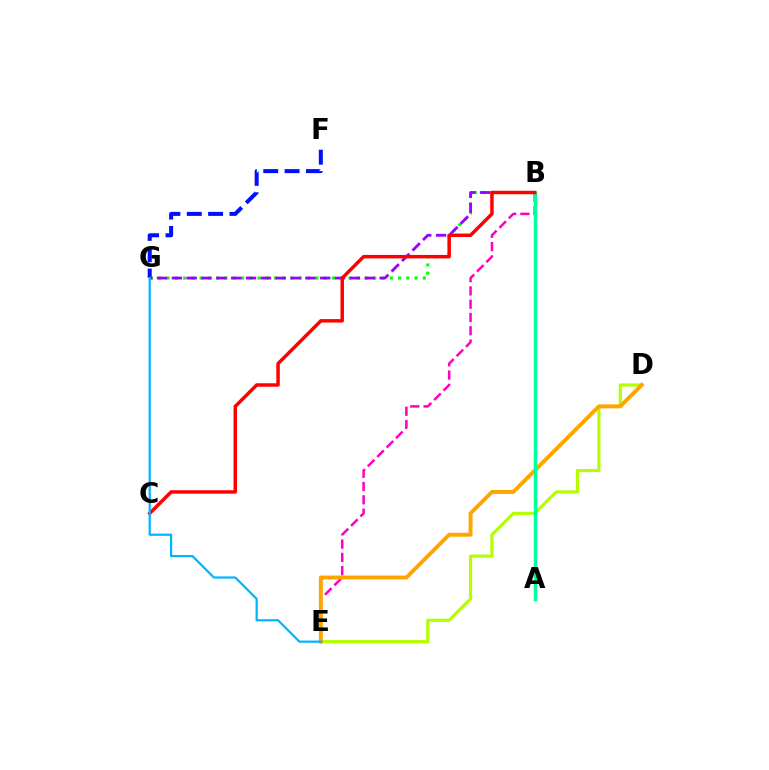{('B', 'G'): [{'color': '#08ff00', 'line_style': 'dotted', 'thickness': 2.25}, {'color': '#9b00ff', 'line_style': 'dashed', 'thickness': 2.02}], ('D', 'E'): [{'color': '#b3ff00', 'line_style': 'solid', 'thickness': 2.28}, {'color': '#ffa500', 'line_style': 'solid', 'thickness': 2.81}], ('F', 'G'): [{'color': '#0010ff', 'line_style': 'dashed', 'thickness': 2.9}], ('B', 'E'): [{'color': '#ff00bd', 'line_style': 'dashed', 'thickness': 1.81}], ('A', 'B'): [{'color': '#00ff9d', 'line_style': 'solid', 'thickness': 2.48}], ('B', 'C'): [{'color': '#ff0000', 'line_style': 'solid', 'thickness': 2.5}], ('E', 'G'): [{'color': '#00b5ff', 'line_style': 'solid', 'thickness': 1.61}]}